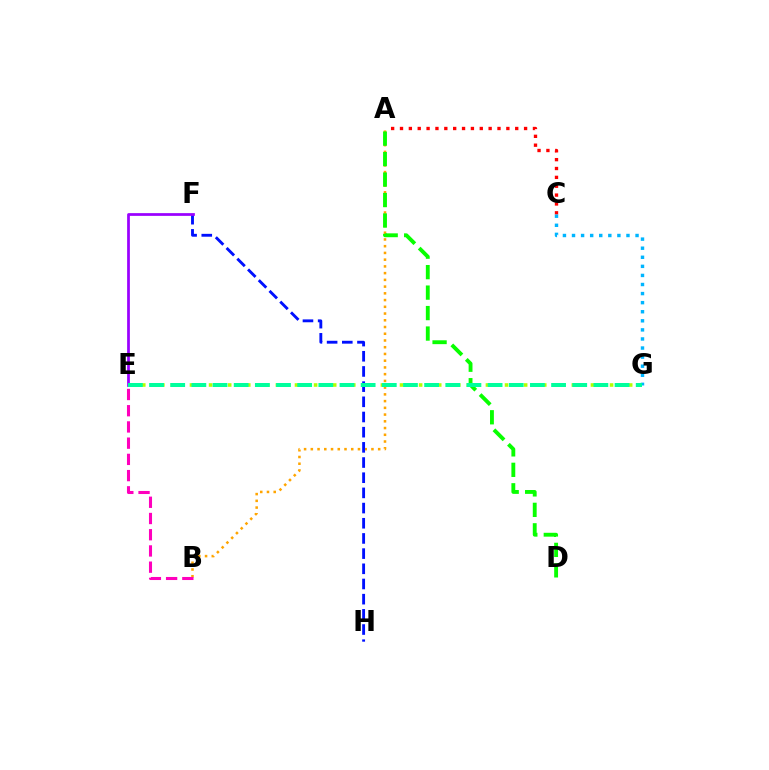{('A', 'B'): [{'color': '#ffa500', 'line_style': 'dotted', 'thickness': 1.83}], ('F', 'H'): [{'color': '#0010ff', 'line_style': 'dashed', 'thickness': 2.06}], ('A', 'D'): [{'color': '#08ff00', 'line_style': 'dashed', 'thickness': 2.78}], ('A', 'C'): [{'color': '#ff0000', 'line_style': 'dotted', 'thickness': 2.41}], ('E', 'G'): [{'color': '#b3ff00', 'line_style': 'dotted', 'thickness': 2.59}, {'color': '#00ff9d', 'line_style': 'dashed', 'thickness': 2.87}], ('E', 'F'): [{'color': '#9b00ff', 'line_style': 'solid', 'thickness': 1.97}], ('C', 'G'): [{'color': '#00b5ff', 'line_style': 'dotted', 'thickness': 2.47}], ('B', 'E'): [{'color': '#ff00bd', 'line_style': 'dashed', 'thickness': 2.2}]}